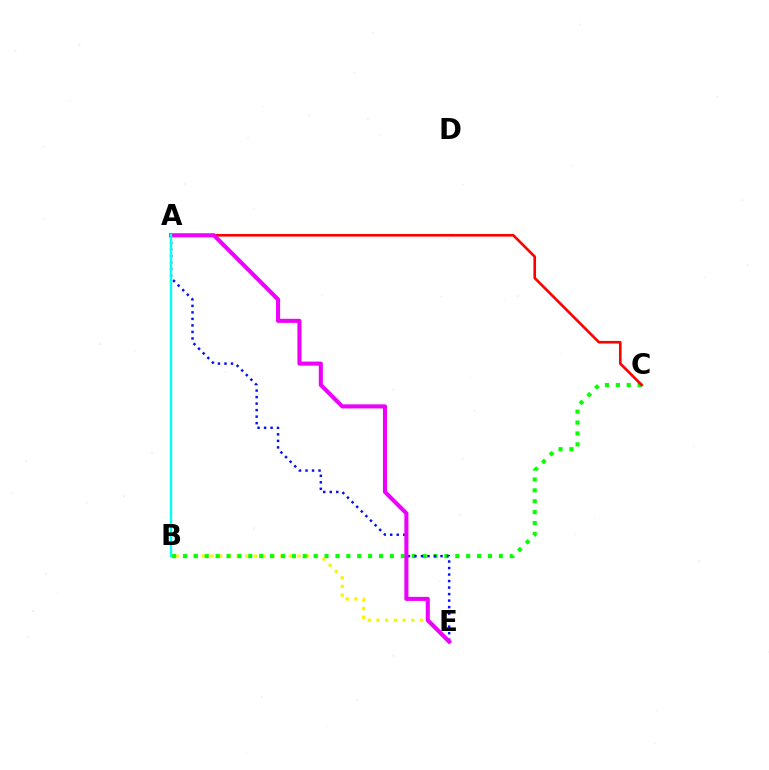{('B', 'E'): [{'color': '#fcf500', 'line_style': 'dotted', 'thickness': 2.37}], ('B', 'C'): [{'color': '#08ff00', 'line_style': 'dotted', 'thickness': 2.96}], ('A', 'E'): [{'color': '#0010ff', 'line_style': 'dotted', 'thickness': 1.77}, {'color': '#ee00ff', 'line_style': 'solid', 'thickness': 2.93}], ('A', 'C'): [{'color': '#ff0000', 'line_style': 'solid', 'thickness': 1.9}], ('A', 'B'): [{'color': '#00fff6', 'line_style': 'solid', 'thickness': 1.73}]}